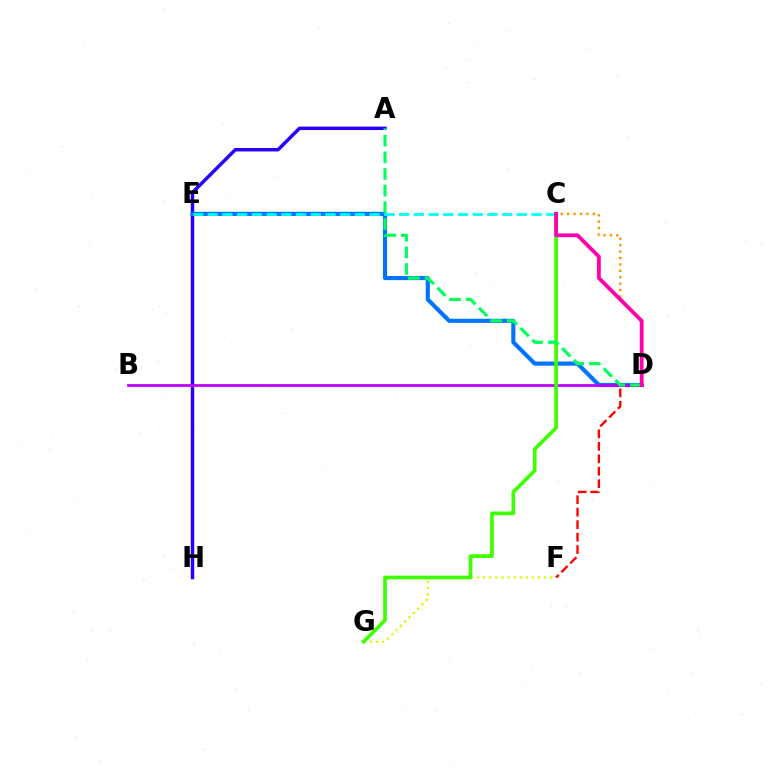{('A', 'H'): [{'color': '#2500ff', 'line_style': 'solid', 'thickness': 2.49}], ('D', 'F'): [{'color': '#ff0000', 'line_style': 'dashed', 'thickness': 1.69}], ('D', 'E'): [{'color': '#0074ff', 'line_style': 'solid', 'thickness': 2.98}], ('C', 'D'): [{'color': '#ff9400', 'line_style': 'dotted', 'thickness': 1.74}, {'color': '#ff00ac', 'line_style': 'solid', 'thickness': 2.73}], ('B', 'D'): [{'color': '#b900ff', 'line_style': 'solid', 'thickness': 1.98}], ('F', 'G'): [{'color': '#d1ff00', 'line_style': 'dotted', 'thickness': 1.66}], ('C', 'G'): [{'color': '#3dff00', 'line_style': 'solid', 'thickness': 2.64}], ('A', 'D'): [{'color': '#00ff5c', 'line_style': 'dashed', 'thickness': 2.26}], ('C', 'E'): [{'color': '#00fff6', 'line_style': 'dashed', 'thickness': 2.0}]}